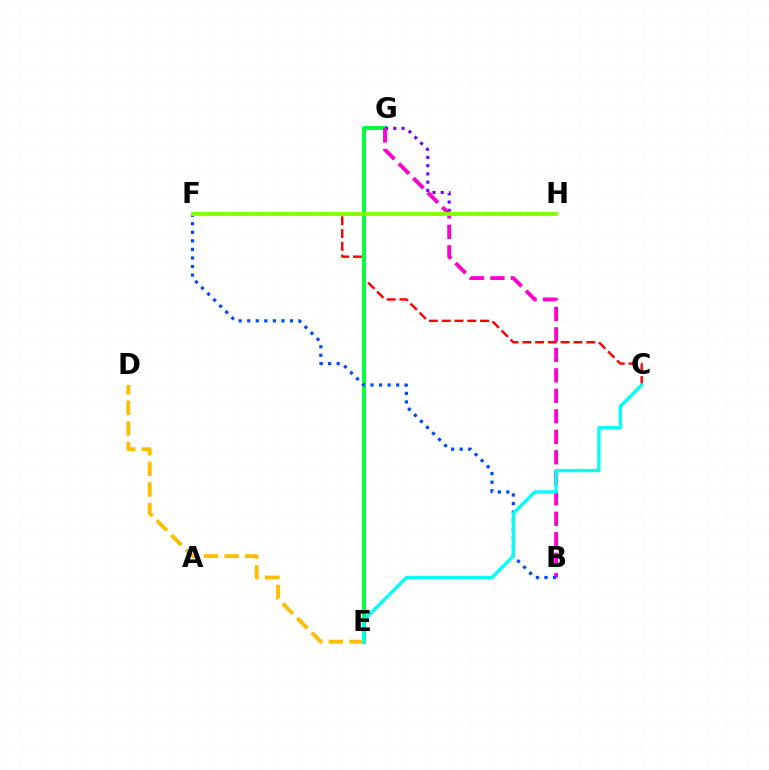{('C', 'F'): [{'color': '#ff0000', 'line_style': 'dashed', 'thickness': 1.74}], ('D', 'E'): [{'color': '#ffbd00', 'line_style': 'dashed', 'thickness': 2.8}], ('E', 'G'): [{'color': '#00ff39', 'line_style': 'solid', 'thickness': 2.79}], ('G', 'H'): [{'color': '#7200ff', 'line_style': 'dotted', 'thickness': 2.24}], ('B', 'G'): [{'color': '#ff00cf', 'line_style': 'dashed', 'thickness': 2.78}], ('B', 'F'): [{'color': '#004bff', 'line_style': 'dotted', 'thickness': 2.32}], ('C', 'E'): [{'color': '#00fff6', 'line_style': 'solid', 'thickness': 2.4}], ('F', 'H'): [{'color': '#84ff00', 'line_style': 'solid', 'thickness': 2.76}]}